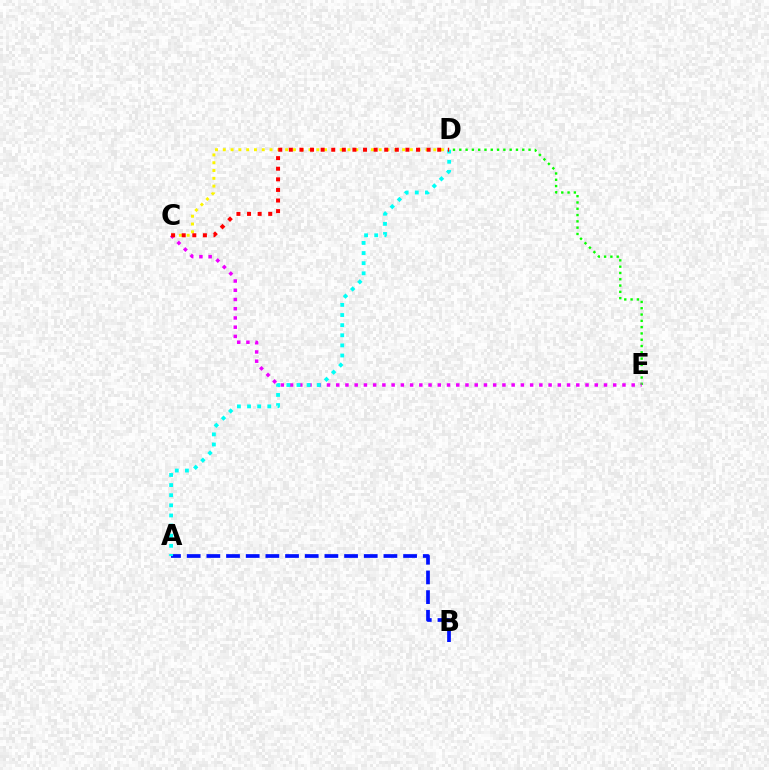{('D', 'E'): [{'color': '#08ff00', 'line_style': 'dotted', 'thickness': 1.71}], ('A', 'B'): [{'color': '#0010ff', 'line_style': 'dashed', 'thickness': 2.67}], ('C', 'E'): [{'color': '#ee00ff', 'line_style': 'dotted', 'thickness': 2.51}], ('A', 'D'): [{'color': '#00fff6', 'line_style': 'dotted', 'thickness': 2.75}], ('C', 'D'): [{'color': '#fcf500', 'line_style': 'dotted', 'thickness': 2.12}, {'color': '#ff0000', 'line_style': 'dotted', 'thickness': 2.88}]}